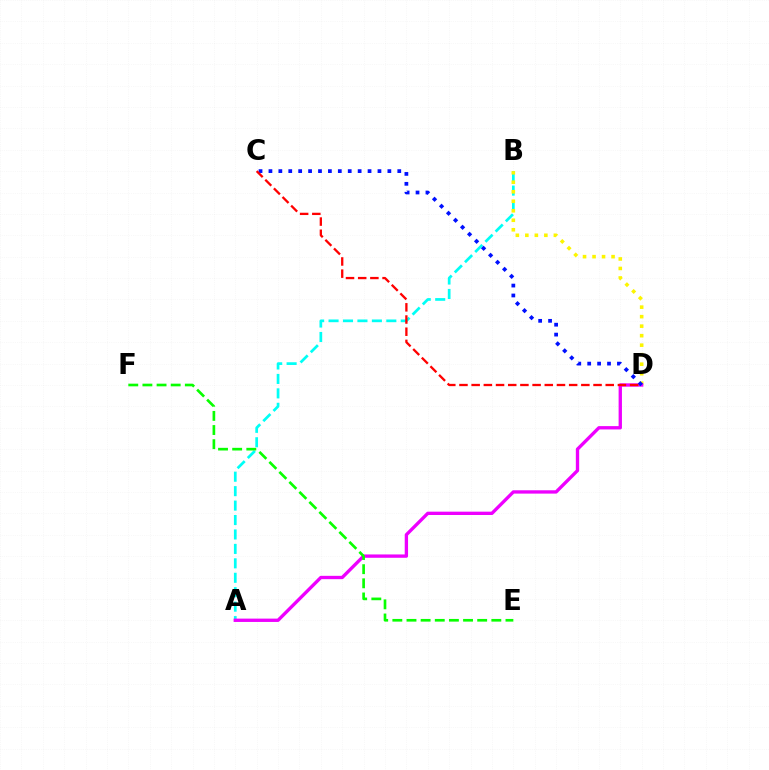{('A', 'B'): [{'color': '#00fff6', 'line_style': 'dashed', 'thickness': 1.96}], ('B', 'D'): [{'color': '#fcf500', 'line_style': 'dotted', 'thickness': 2.58}], ('A', 'D'): [{'color': '#ee00ff', 'line_style': 'solid', 'thickness': 2.4}], ('C', 'D'): [{'color': '#0010ff', 'line_style': 'dotted', 'thickness': 2.69}, {'color': '#ff0000', 'line_style': 'dashed', 'thickness': 1.66}], ('E', 'F'): [{'color': '#08ff00', 'line_style': 'dashed', 'thickness': 1.92}]}